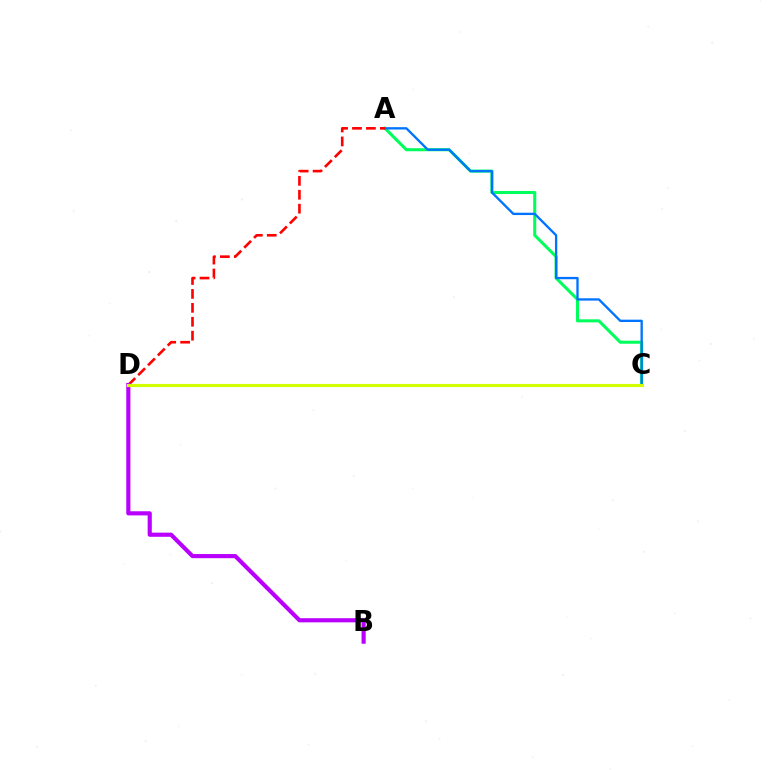{('A', 'C'): [{'color': '#00ff5c', 'line_style': 'solid', 'thickness': 2.2}, {'color': '#0074ff', 'line_style': 'solid', 'thickness': 1.68}], ('A', 'D'): [{'color': '#ff0000', 'line_style': 'dashed', 'thickness': 1.89}], ('B', 'D'): [{'color': '#b900ff', 'line_style': 'solid', 'thickness': 2.98}], ('C', 'D'): [{'color': '#d1ff00', 'line_style': 'solid', 'thickness': 2.25}]}